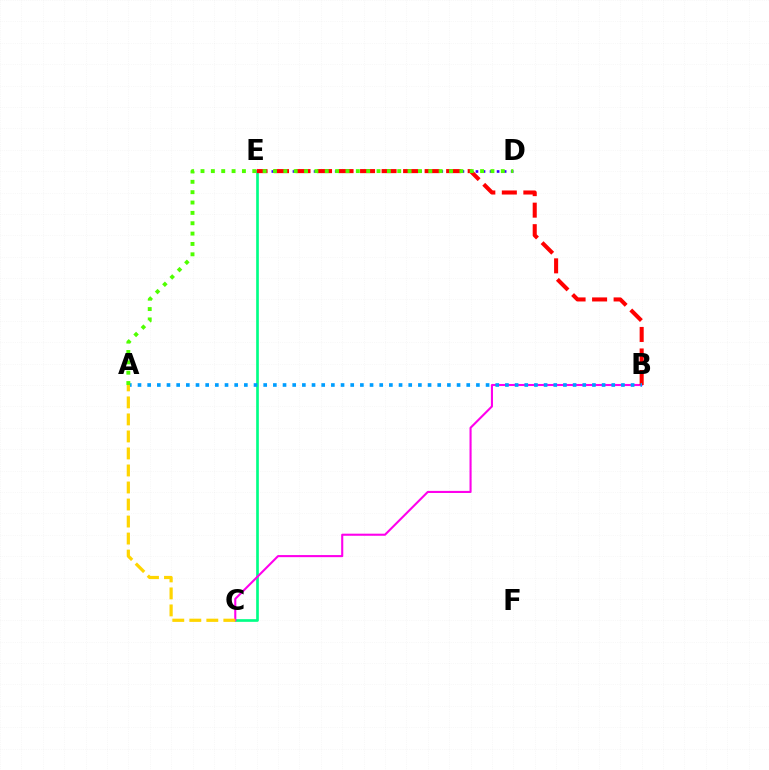{('D', 'E'): [{'color': '#3700ff', 'line_style': 'dotted', 'thickness': 1.91}], ('C', 'E'): [{'color': '#00ff86', 'line_style': 'solid', 'thickness': 1.92}], ('B', 'C'): [{'color': '#ff00ed', 'line_style': 'solid', 'thickness': 1.51}], ('B', 'E'): [{'color': '#ff0000', 'line_style': 'dashed', 'thickness': 2.92}], ('A', 'B'): [{'color': '#009eff', 'line_style': 'dotted', 'thickness': 2.63}], ('A', 'C'): [{'color': '#ffd500', 'line_style': 'dashed', 'thickness': 2.31}], ('A', 'D'): [{'color': '#4fff00', 'line_style': 'dotted', 'thickness': 2.81}]}